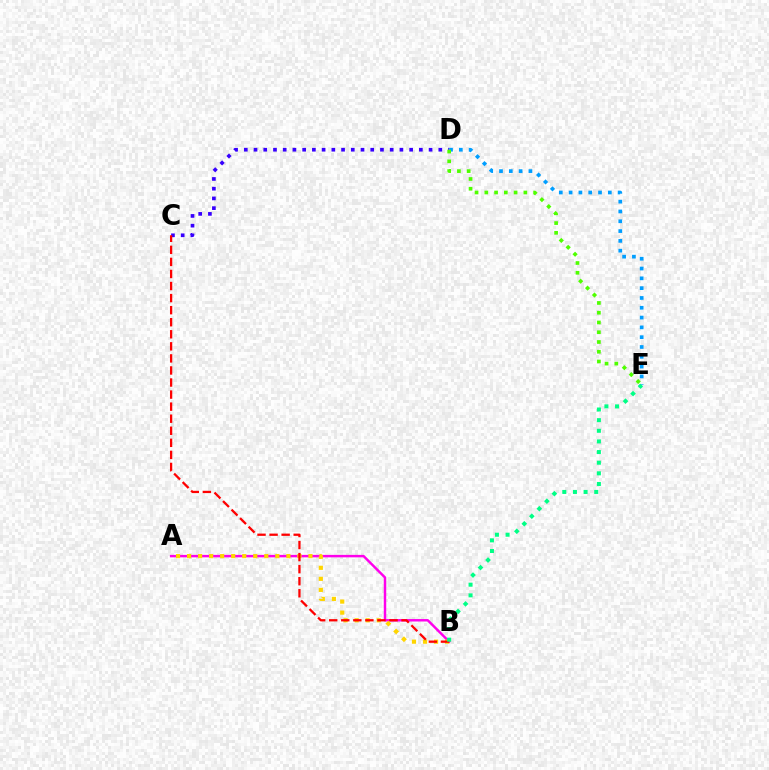{('A', 'B'): [{'color': '#ff00ed', 'line_style': 'solid', 'thickness': 1.76}, {'color': '#ffd500', 'line_style': 'dotted', 'thickness': 3.0}], ('C', 'D'): [{'color': '#3700ff', 'line_style': 'dotted', 'thickness': 2.64}], ('D', 'E'): [{'color': '#009eff', 'line_style': 'dotted', 'thickness': 2.66}, {'color': '#4fff00', 'line_style': 'dotted', 'thickness': 2.65}], ('B', 'C'): [{'color': '#ff0000', 'line_style': 'dashed', 'thickness': 1.64}], ('B', 'E'): [{'color': '#00ff86', 'line_style': 'dotted', 'thickness': 2.89}]}